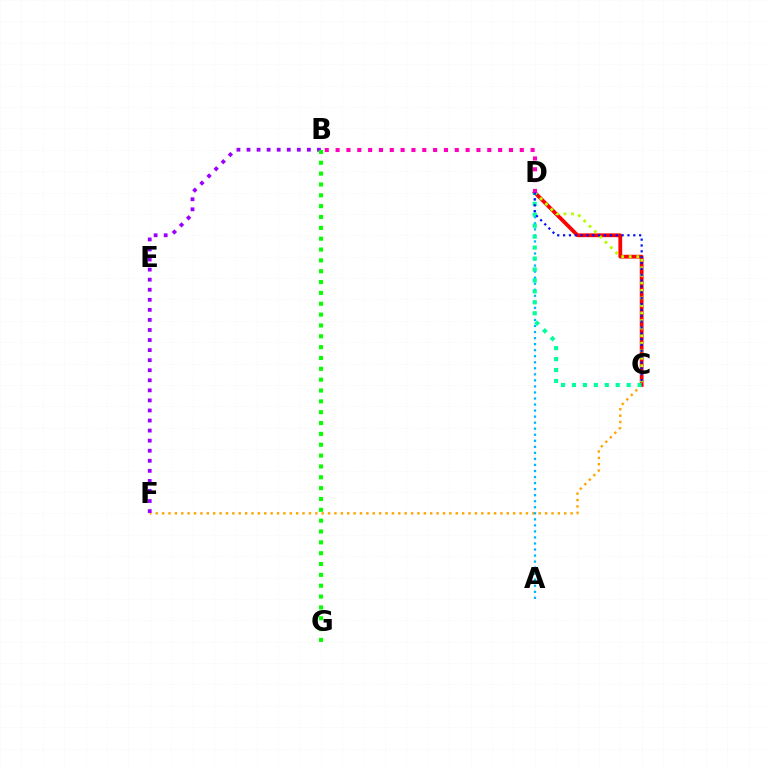{('C', 'F'): [{'color': '#ffa500', 'line_style': 'dotted', 'thickness': 1.73}], ('A', 'D'): [{'color': '#00b5ff', 'line_style': 'dotted', 'thickness': 1.64}], ('C', 'D'): [{'color': '#ff0000', 'line_style': 'solid', 'thickness': 2.73}, {'color': '#b3ff00', 'line_style': 'dotted', 'thickness': 2.05}, {'color': '#00ff9d', 'line_style': 'dotted', 'thickness': 2.97}, {'color': '#0010ff', 'line_style': 'dotted', 'thickness': 1.59}], ('B', 'F'): [{'color': '#9b00ff', 'line_style': 'dotted', 'thickness': 2.73}], ('B', 'G'): [{'color': '#08ff00', 'line_style': 'dotted', 'thickness': 2.95}], ('B', 'D'): [{'color': '#ff00bd', 'line_style': 'dotted', 'thickness': 2.94}]}